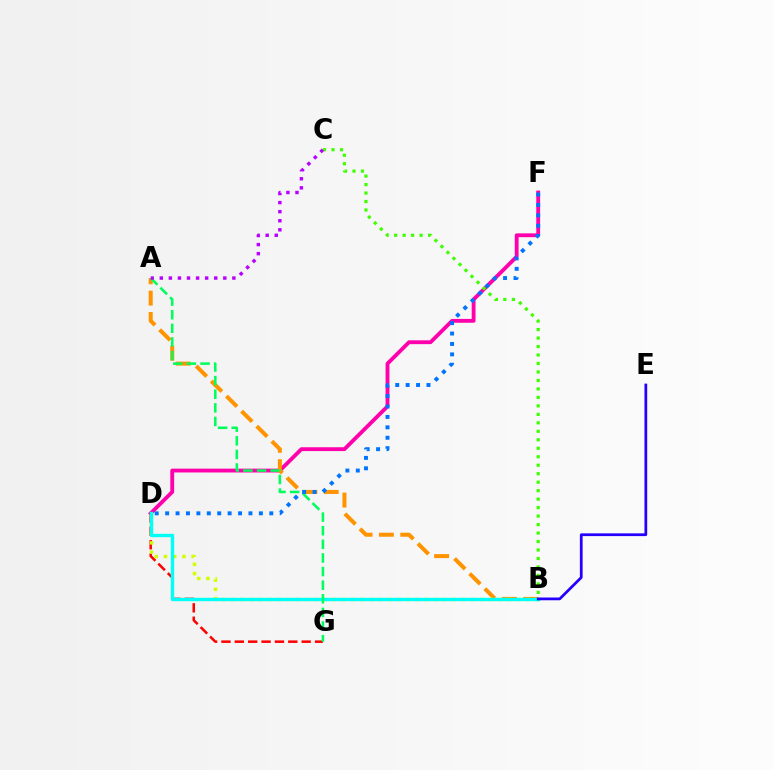{('D', 'G'): [{'color': '#ff0000', 'line_style': 'dashed', 'thickness': 1.82}], ('D', 'F'): [{'color': '#ff00ac', 'line_style': 'solid', 'thickness': 2.76}, {'color': '#0074ff', 'line_style': 'dotted', 'thickness': 2.83}], ('A', 'B'): [{'color': '#ff9400', 'line_style': 'dashed', 'thickness': 2.9}], ('B', 'D'): [{'color': '#d1ff00', 'line_style': 'dotted', 'thickness': 2.5}, {'color': '#00fff6', 'line_style': 'solid', 'thickness': 2.44}], ('A', 'G'): [{'color': '#00ff5c', 'line_style': 'dashed', 'thickness': 1.85}], ('B', 'E'): [{'color': '#2500ff', 'line_style': 'solid', 'thickness': 1.98}], ('B', 'C'): [{'color': '#3dff00', 'line_style': 'dotted', 'thickness': 2.3}], ('A', 'C'): [{'color': '#b900ff', 'line_style': 'dotted', 'thickness': 2.46}]}